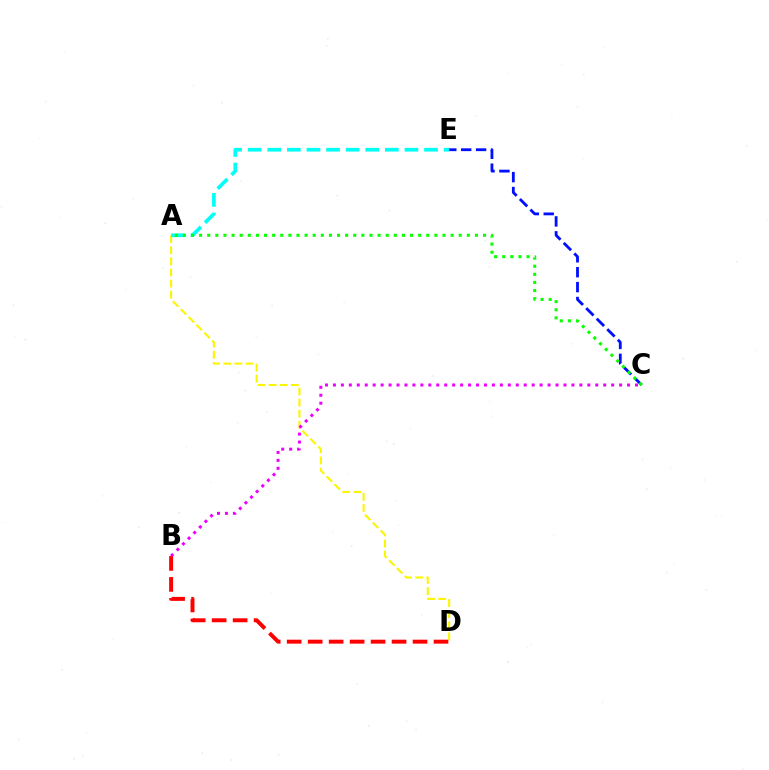{('A', 'D'): [{'color': '#fcf500', 'line_style': 'dashed', 'thickness': 1.51}], ('A', 'E'): [{'color': '#00fff6', 'line_style': 'dashed', 'thickness': 2.66}], ('B', 'C'): [{'color': '#ee00ff', 'line_style': 'dotted', 'thickness': 2.16}], ('C', 'E'): [{'color': '#0010ff', 'line_style': 'dashed', 'thickness': 2.03}], ('A', 'C'): [{'color': '#08ff00', 'line_style': 'dotted', 'thickness': 2.2}], ('B', 'D'): [{'color': '#ff0000', 'line_style': 'dashed', 'thickness': 2.85}]}